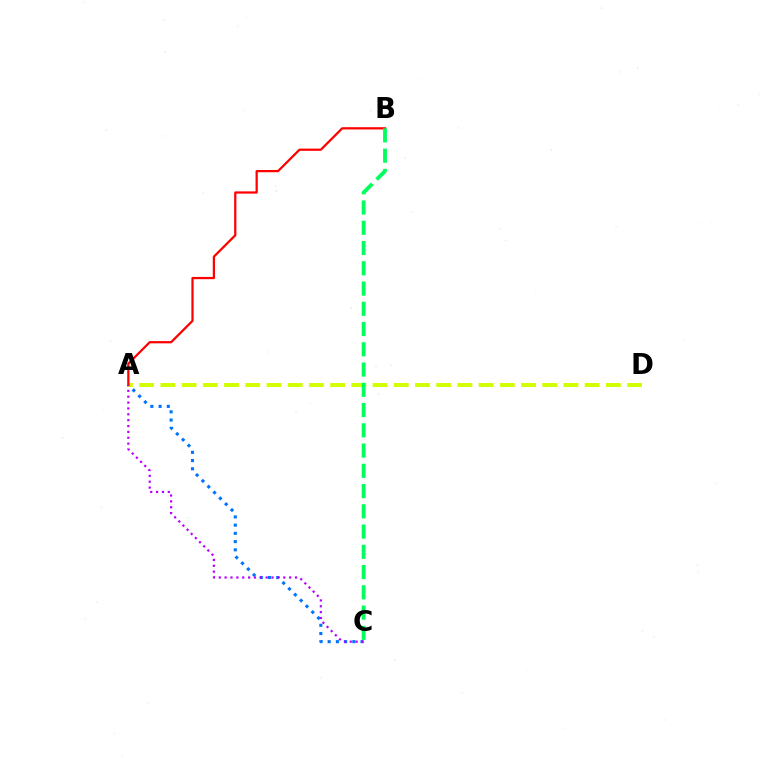{('A', 'C'): [{'color': '#0074ff', 'line_style': 'dotted', 'thickness': 2.24}, {'color': '#b900ff', 'line_style': 'dotted', 'thickness': 1.59}], ('A', 'D'): [{'color': '#d1ff00', 'line_style': 'dashed', 'thickness': 2.88}], ('A', 'B'): [{'color': '#ff0000', 'line_style': 'solid', 'thickness': 1.62}], ('B', 'C'): [{'color': '#00ff5c', 'line_style': 'dashed', 'thickness': 2.75}]}